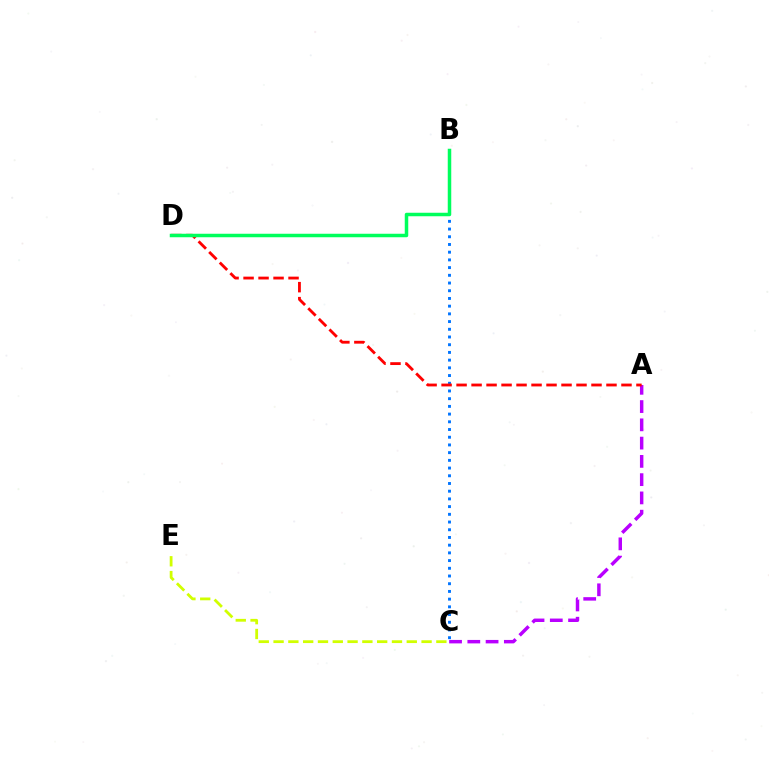{('A', 'C'): [{'color': '#b900ff', 'line_style': 'dashed', 'thickness': 2.48}], ('B', 'C'): [{'color': '#0074ff', 'line_style': 'dotted', 'thickness': 2.09}], ('C', 'E'): [{'color': '#d1ff00', 'line_style': 'dashed', 'thickness': 2.01}], ('A', 'D'): [{'color': '#ff0000', 'line_style': 'dashed', 'thickness': 2.04}], ('B', 'D'): [{'color': '#00ff5c', 'line_style': 'solid', 'thickness': 2.52}]}